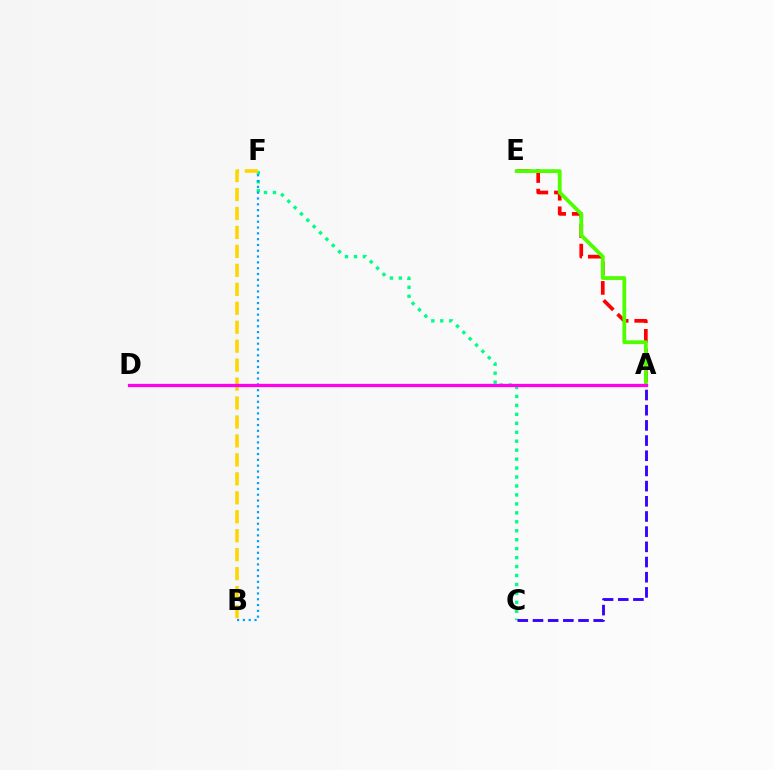{('A', 'E'): [{'color': '#ff0000', 'line_style': 'dashed', 'thickness': 2.66}, {'color': '#4fff00', 'line_style': 'solid', 'thickness': 2.73}], ('C', 'F'): [{'color': '#00ff86', 'line_style': 'dotted', 'thickness': 2.43}], ('A', 'C'): [{'color': '#3700ff', 'line_style': 'dashed', 'thickness': 2.06}], ('B', 'F'): [{'color': '#009eff', 'line_style': 'dotted', 'thickness': 1.58}, {'color': '#ffd500', 'line_style': 'dashed', 'thickness': 2.57}], ('A', 'D'): [{'color': '#ff00ed', 'line_style': 'solid', 'thickness': 2.36}]}